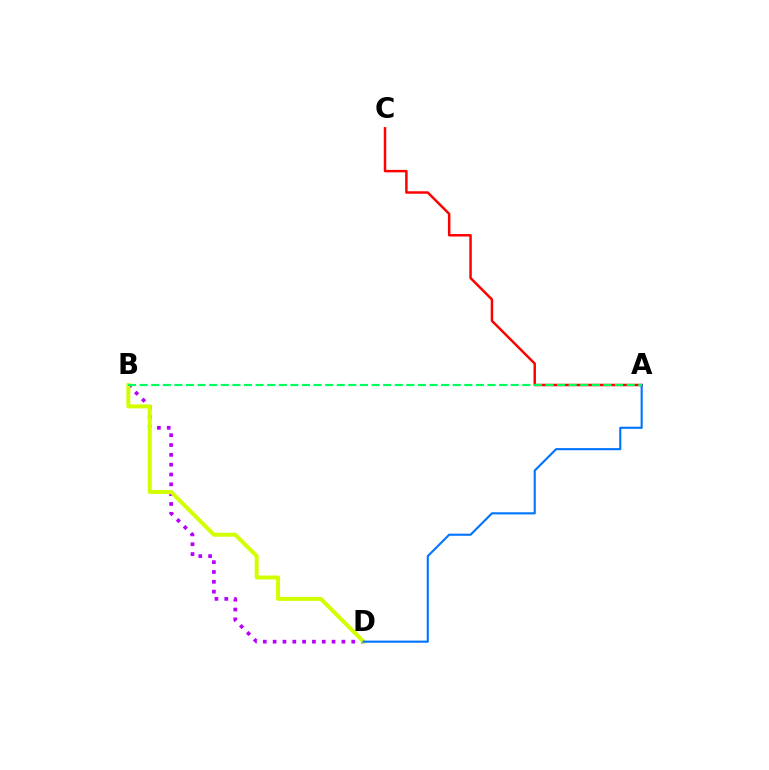{('B', 'D'): [{'color': '#b900ff', 'line_style': 'dotted', 'thickness': 2.67}, {'color': '#d1ff00', 'line_style': 'solid', 'thickness': 2.87}], ('A', 'C'): [{'color': '#ff0000', 'line_style': 'solid', 'thickness': 1.79}], ('A', 'D'): [{'color': '#0074ff', 'line_style': 'solid', 'thickness': 1.53}], ('A', 'B'): [{'color': '#00ff5c', 'line_style': 'dashed', 'thickness': 1.58}]}